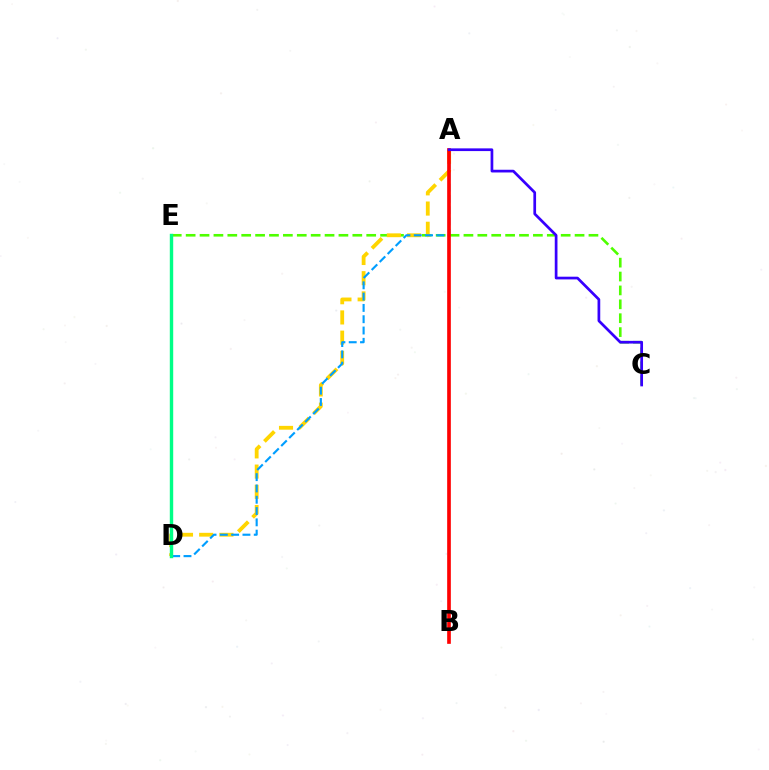{('D', 'E'): [{'color': '#ff00ed', 'line_style': 'dashed', 'thickness': 1.82}, {'color': '#00ff86', 'line_style': 'solid', 'thickness': 2.45}], ('C', 'E'): [{'color': '#4fff00', 'line_style': 'dashed', 'thickness': 1.89}], ('A', 'D'): [{'color': '#ffd500', 'line_style': 'dashed', 'thickness': 2.75}, {'color': '#009eff', 'line_style': 'dashed', 'thickness': 1.54}], ('A', 'B'): [{'color': '#ff0000', 'line_style': 'solid', 'thickness': 2.64}], ('A', 'C'): [{'color': '#3700ff', 'line_style': 'solid', 'thickness': 1.95}]}